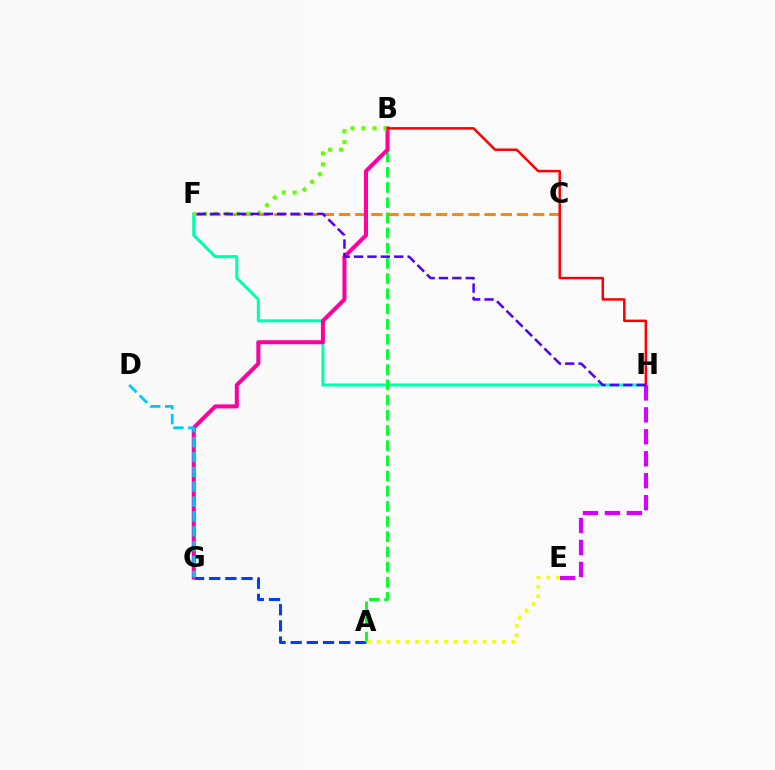{('A', 'G'): [{'color': '#003fff', 'line_style': 'dashed', 'thickness': 2.2}], ('F', 'H'): [{'color': '#00ffaf', 'line_style': 'solid', 'thickness': 2.19}, {'color': '#4f00ff', 'line_style': 'dashed', 'thickness': 1.82}], ('A', 'B'): [{'color': '#00ff27', 'line_style': 'dashed', 'thickness': 2.06}], ('C', 'F'): [{'color': '#ff8800', 'line_style': 'dashed', 'thickness': 2.2}], ('A', 'E'): [{'color': '#eeff00', 'line_style': 'dotted', 'thickness': 2.61}], ('B', 'G'): [{'color': '#ff00a0', 'line_style': 'solid', 'thickness': 2.9}], ('B', 'F'): [{'color': '#66ff00', 'line_style': 'dotted', 'thickness': 2.98}], ('B', 'H'): [{'color': '#ff0000', 'line_style': 'solid', 'thickness': 1.79}], ('E', 'H'): [{'color': '#d600ff', 'line_style': 'dashed', 'thickness': 2.98}], ('D', 'G'): [{'color': '#00c7ff', 'line_style': 'dashed', 'thickness': 2.02}]}